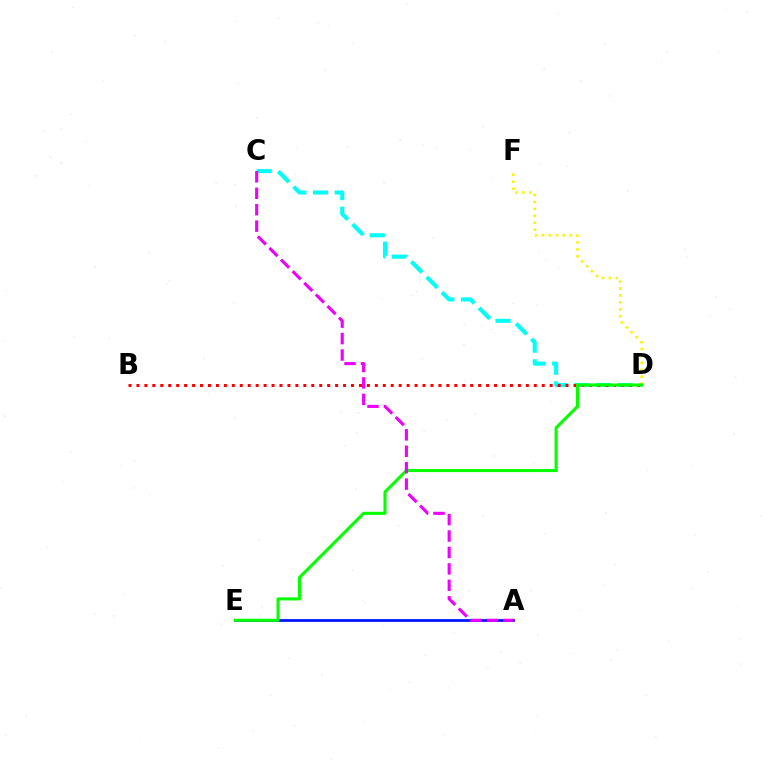{('C', 'D'): [{'color': '#00fff6', 'line_style': 'dashed', 'thickness': 2.95}], ('D', 'F'): [{'color': '#fcf500', 'line_style': 'dotted', 'thickness': 1.88}], ('B', 'D'): [{'color': '#ff0000', 'line_style': 'dotted', 'thickness': 2.16}], ('A', 'E'): [{'color': '#0010ff', 'line_style': 'solid', 'thickness': 1.97}], ('D', 'E'): [{'color': '#08ff00', 'line_style': 'solid', 'thickness': 2.22}], ('A', 'C'): [{'color': '#ee00ff', 'line_style': 'dashed', 'thickness': 2.23}]}